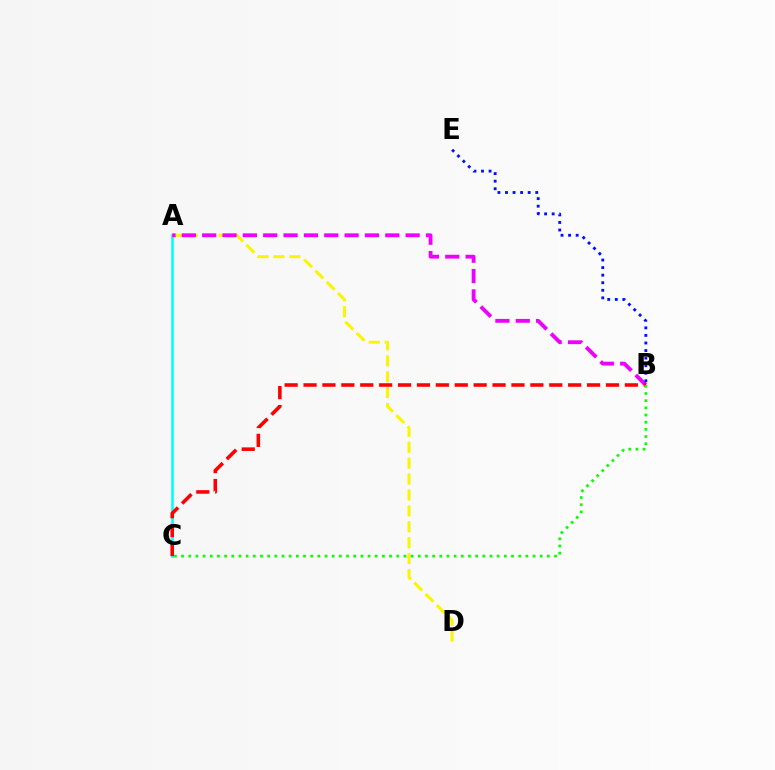{('A', 'D'): [{'color': '#fcf500', 'line_style': 'dashed', 'thickness': 2.16}], ('A', 'C'): [{'color': '#00fff6', 'line_style': 'solid', 'thickness': 1.86}], ('A', 'B'): [{'color': '#ee00ff', 'line_style': 'dashed', 'thickness': 2.76}], ('B', 'C'): [{'color': '#ff0000', 'line_style': 'dashed', 'thickness': 2.57}, {'color': '#08ff00', 'line_style': 'dotted', 'thickness': 1.95}], ('B', 'E'): [{'color': '#0010ff', 'line_style': 'dotted', 'thickness': 2.05}]}